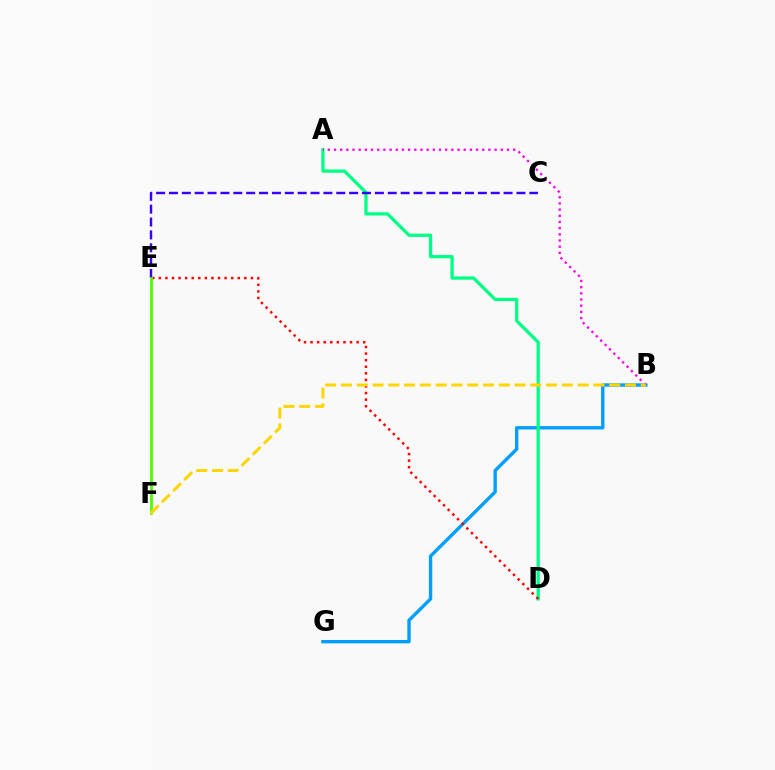{('B', 'G'): [{'color': '#009eff', 'line_style': 'solid', 'thickness': 2.42}], ('A', 'D'): [{'color': '#00ff86', 'line_style': 'solid', 'thickness': 2.35}], ('A', 'B'): [{'color': '#ff00ed', 'line_style': 'dotted', 'thickness': 1.68}], ('C', 'E'): [{'color': '#3700ff', 'line_style': 'dashed', 'thickness': 1.75}], ('D', 'E'): [{'color': '#ff0000', 'line_style': 'dotted', 'thickness': 1.79}], ('E', 'F'): [{'color': '#4fff00', 'line_style': 'solid', 'thickness': 2.01}], ('B', 'F'): [{'color': '#ffd500', 'line_style': 'dashed', 'thickness': 2.14}]}